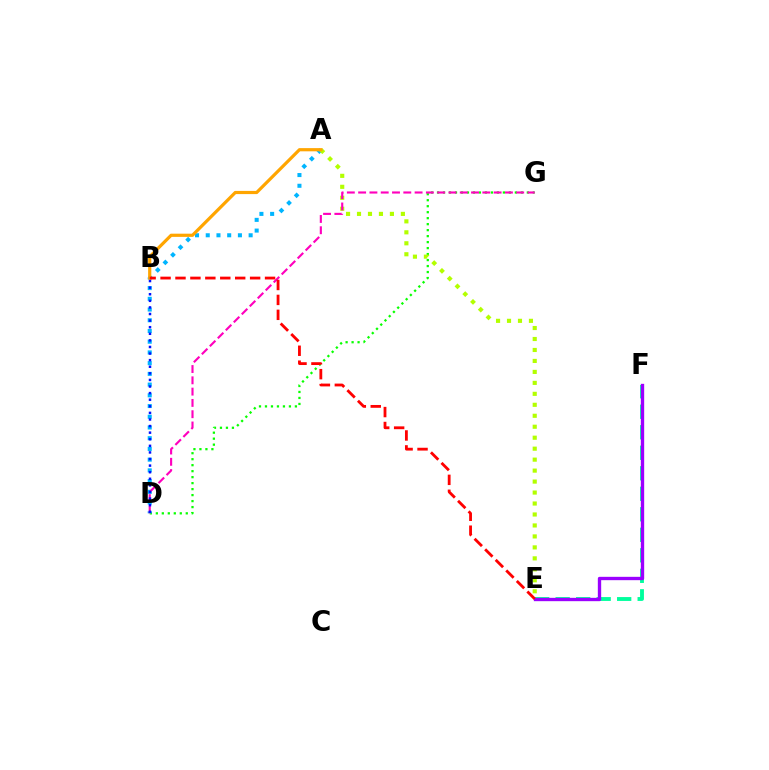{('E', 'F'): [{'color': '#00ff9d', 'line_style': 'dashed', 'thickness': 2.79}, {'color': '#9b00ff', 'line_style': 'solid', 'thickness': 2.41}], ('D', 'G'): [{'color': '#08ff00', 'line_style': 'dotted', 'thickness': 1.63}, {'color': '#ff00bd', 'line_style': 'dashed', 'thickness': 1.53}], ('A', 'D'): [{'color': '#00b5ff', 'line_style': 'dotted', 'thickness': 2.91}], ('A', 'E'): [{'color': '#b3ff00', 'line_style': 'dotted', 'thickness': 2.98}], ('A', 'B'): [{'color': '#ffa500', 'line_style': 'solid', 'thickness': 2.3}], ('B', 'D'): [{'color': '#0010ff', 'line_style': 'dotted', 'thickness': 1.79}], ('B', 'E'): [{'color': '#ff0000', 'line_style': 'dashed', 'thickness': 2.03}]}